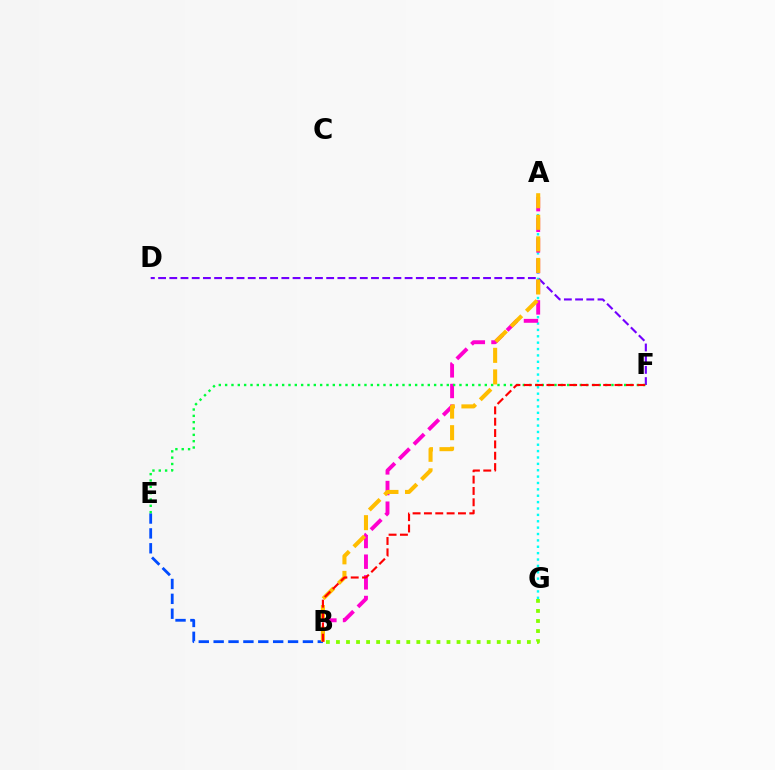{('A', 'G'): [{'color': '#00fff6', 'line_style': 'dotted', 'thickness': 1.73}], ('A', 'B'): [{'color': '#ff00cf', 'line_style': 'dashed', 'thickness': 2.81}, {'color': '#ffbd00', 'line_style': 'dashed', 'thickness': 2.93}], ('D', 'F'): [{'color': '#7200ff', 'line_style': 'dashed', 'thickness': 1.52}], ('B', 'E'): [{'color': '#004bff', 'line_style': 'dashed', 'thickness': 2.02}], ('E', 'F'): [{'color': '#00ff39', 'line_style': 'dotted', 'thickness': 1.72}], ('B', 'F'): [{'color': '#ff0000', 'line_style': 'dashed', 'thickness': 1.54}], ('B', 'G'): [{'color': '#84ff00', 'line_style': 'dotted', 'thickness': 2.73}]}